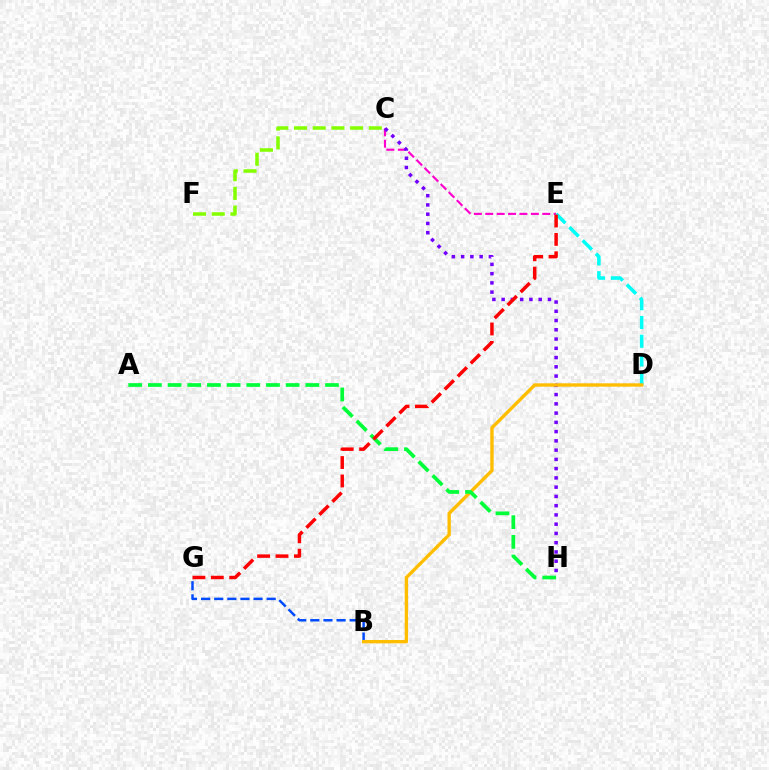{('B', 'G'): [{'color': '#004bff', 'line_style': 'dashed', 'thickness': 1.78}], ('C', 'E'): [{'color': '#ff00cf', 'line_style': 'dashed', 'thickness': 1.55}], ('C', 'H'): [{'color': '#7200ff', 'line_style': 'dotted', 'thickness': 2.51}], ('D', 'E'): [{'color': '#00fff6', 'line_style': 'dashed', 'thickness': 2.55}], ('B', 'D'): [{'color': '#ffbd00', 'line_style': 'solid', 'thickness': 2.42}], ('C', 'F'): [{'color': '#84ff00', 'line_style': 'dashed', 'thickness': 2.54}], ('A', 'H'): [{'color': '#00ff39', 'line_style': 'dashed', 'thickness': 2.67}], ('E', 'G'): [{'color': '#ff0000', 'line_style': 'dashed', 'thickness': 2.5}]}